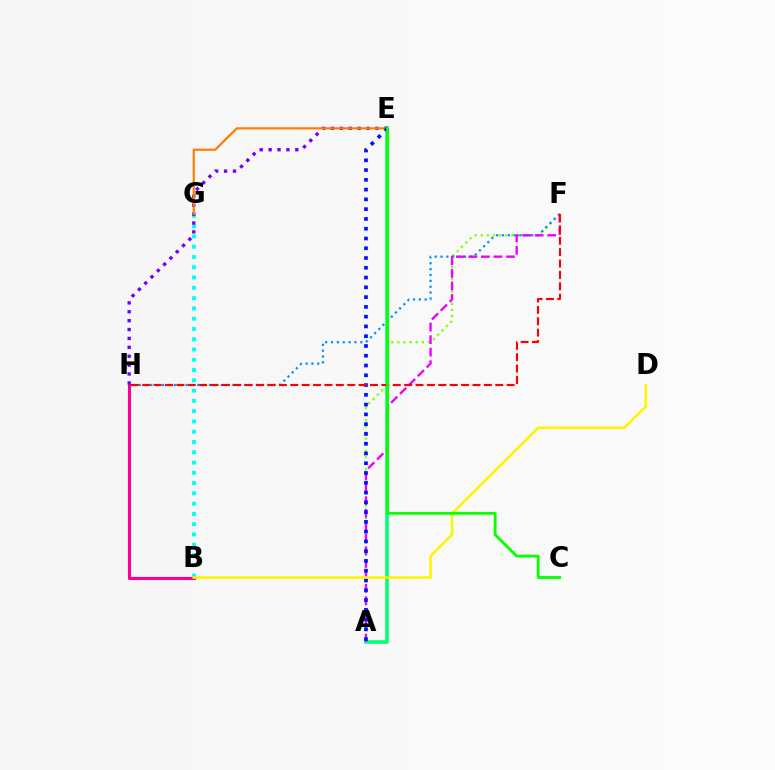{('A', 'F'): [{'color': '#84ff00', 'line_style': 'dotted', 'thickness': 1.66}, {'color': '#ee00ff', 'line_style': 'dashed', 'thickness': 1.7}], ('F', 'H'): [{'color': '#008cff', 'line_style': 'dotted', 'thickness': 1.59}, {'color': '#ff0000', 'line_style': 'dashed', 'thickness': 1.55}], ('A', 'E'): [{'color': '#00ff74', 'line_style': 'solid', 'thickness': 2.59}, {'color': '#0010ff', 'line_style': 'dotted', 'thickness': 2.66}], ('B', 'G'): [{'color': '#00fff6', 'line_style': 'dotted', 'thickness': 2.79}], ('B', 'H'): [{'color': '#ff0094', 'line_style': 'solid', 'thickness': 2.24}], ('E', 'H'): [{'color': '#7200ff', 'line_style': 'dotted', 'thickness': 2.42}], ('E', 'G'): [{'color': '#ff7c00', 'line_style': 'solid', 'thickness': 1.57}], ('B', 'D'): [{'color': '#fcf500', 'line_style': 'solid', 'thickness': 1.86}], ('C', 'E'): [{'color': '#08ff00', 'line_style': 'solid', 'thickness': 2.02}]}